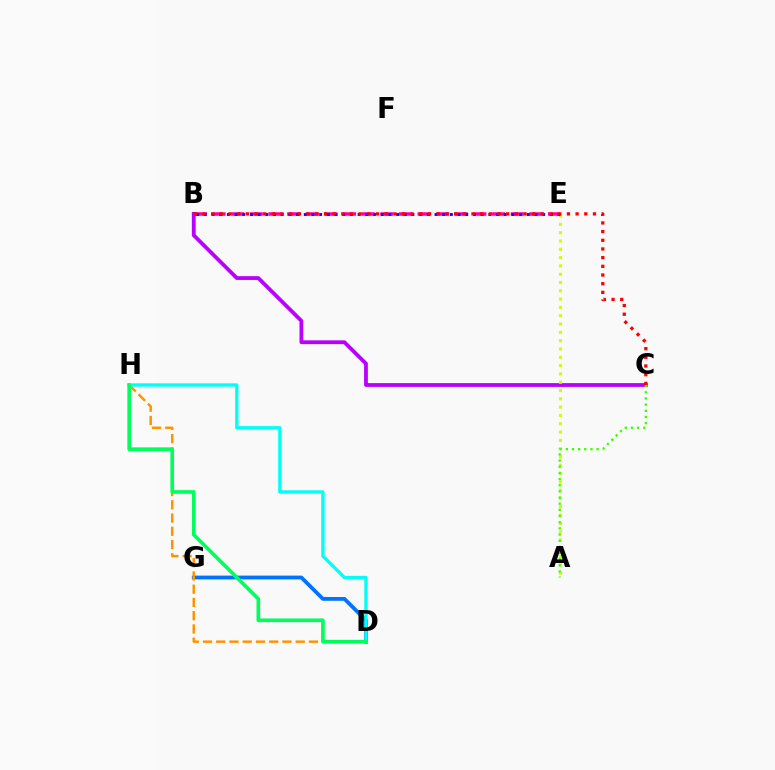{('B', 'E'): [{'color': '#ff00ac', 'line_style': 'dashed', 'thickness': 2.53}, {'color': '#2500ff', 'line_style': 'dotted', 'thickness': 2.09}], ('B', 'C'): [{'color': '#b900ff', 'line_style': 'solid', 'thickness': 2.73}, {'color': '#ff0000', 'line_style': 'dotted', 'thickness': 2.36}], ('D', 'G'): [{'color': '#0074ff', 'line_style': 'solid', 'thickness': 2.74}], ('A', 'E'): [{'color': '#d1ff00', 'line_style': 'dotted', 'thickness': 2.26}], ('D', 'H'): [{'color': '#ff9400', 'line_style': 'dashed', 'thickness': 1.8}, {'color': '#00fff6', 'line_style': 'solid', 'thickness': 2.4}, {'color': '#00ff5c', 'line_style': 'solid', 'thickness': 2.62}], ('A', 'C'): [{'color': '#3dff00', 'line_style': 'dotted', 'thickness': 1.67}]}